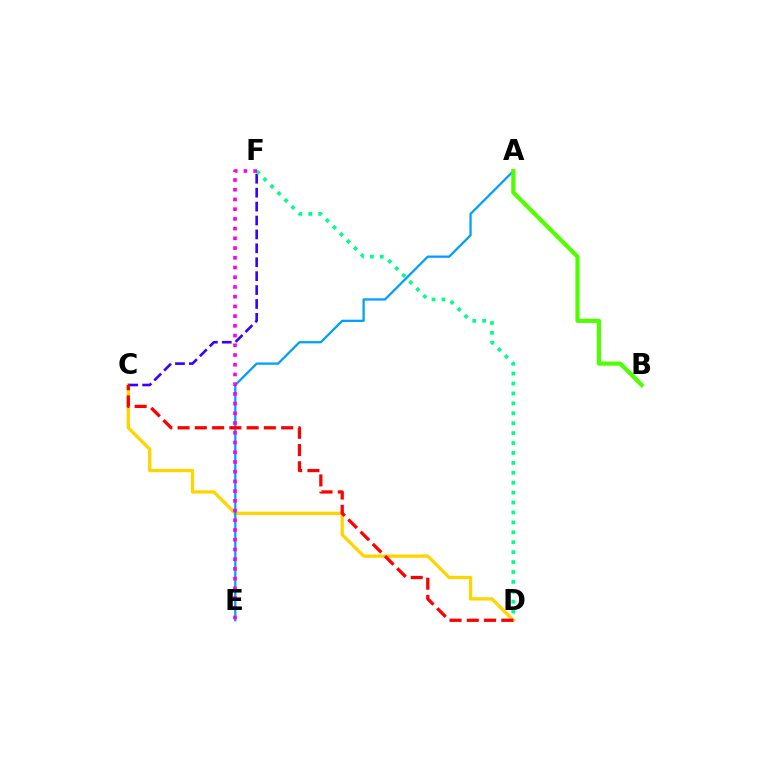{('C', 'D'): [{'color': '#ffd500', 'line_style': 'solid', 'thickness': 2.38}, {'color': '#ff0000', 'line_style': 'dashed', 'thickness': 2.35}], ('C', 'F'): [{'color': '#3700ff', 'line_style': 'dashed', 'thickness': 1.89}], ('A', 'E'): [{'color': '#009eff', 'line_style': 'solid', 'thickness': 1.63}], ('D', 'F'): [{'color': '#00ff86', 'line_style': 'dotted', 'thickness': 2.69}], ('A', 'B'): [{'color': '#4fff00', 'line_style': 'solid', 'thickness': 3.0}], ('E', 'F'): [{'color': '#ff00ed', 'line_style': 'dotted', 'thickness': 2.64}]}